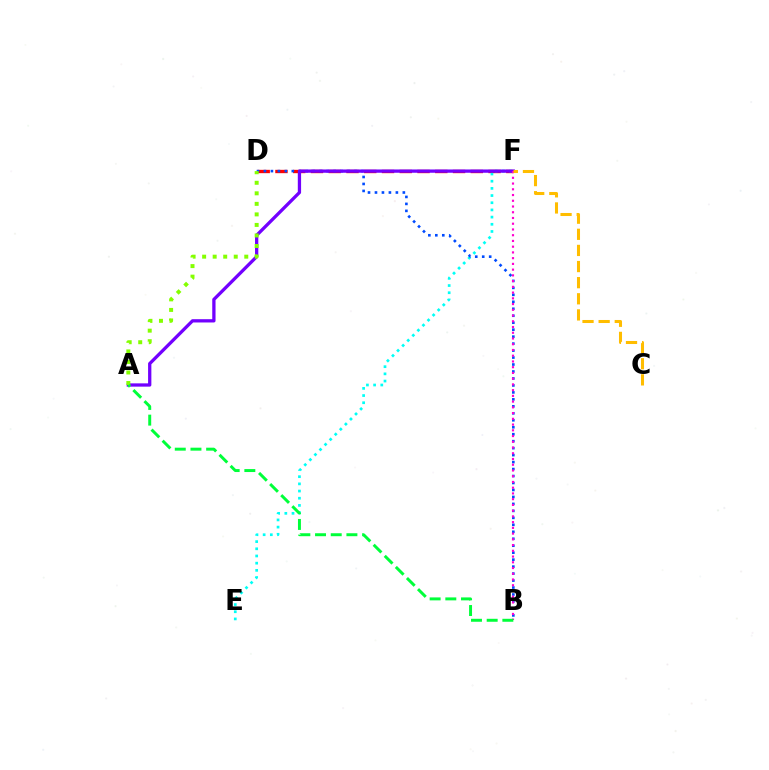{('D', 'F'): [{'color': '#ff0000', 'line_style': 'dashed', 'thickness': 2.41}], ('E', 'F'): [{'color': '#00fff6', 'line_style': 'dotted', 'thickness': 1.95}], ('B', 'D'): [{'color': '#004bff', 'line_style': 'dotted', 'thickness': 1.89}], ('A', 'F'): [{'color': '#7200ff', 'line_style': 'solid', 'thickness': 2.36}], ('B', 'F'): [{'color': '#ff00cf', 'line_style': 'dotted', 'thickness': 1.56}], ('A', 'D'): [{'color': '#84ff00', 'line_style': 'dotted', 'thickness': 2.86}], ('A', 'B'): [{'color': '#00ff39', 'line_style': 'dashed', 'thickness': 2.13}], ('C', 'F'): [{'color': '#ffbd00', 'line_style': 'dashed', 'thickness': 2.19}]}